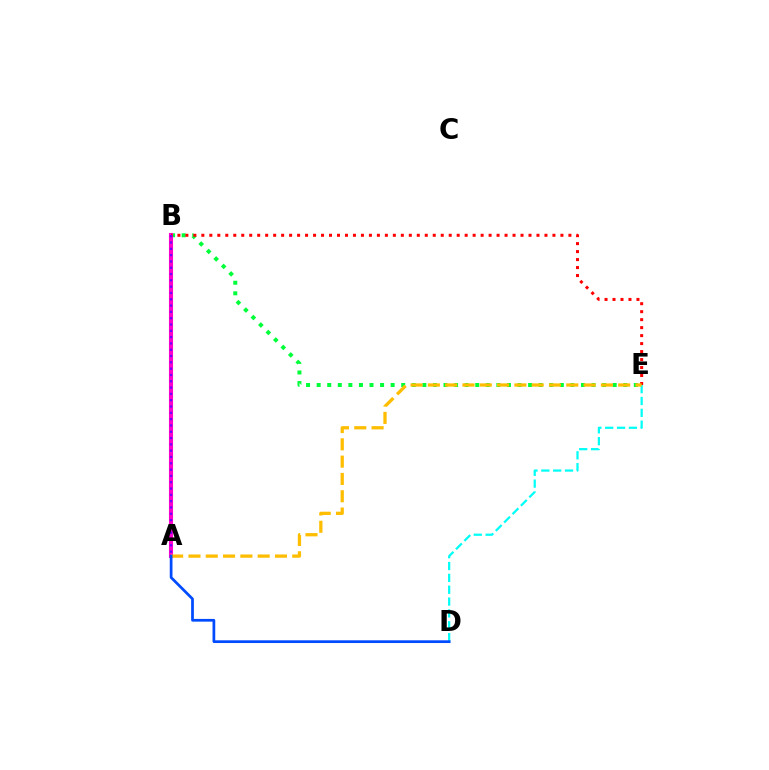{('B', 'E'): [{'color': '#00ff39', 'line_style': 'dotted', 'thickness': 2.87}, {'color': '#ff0000', 'line_style': 'dotted', 'thickness': 2.17}], ('A', 'B'): [{'color': '#84ff00', 'line_style': 'dashed', 'thickness': 2.79}, {'color': '#ff00cf', 'line_style': 'solid', 'thickness': 2.94}, {'color': '#7200ff', 'line_style': 'dotted', 'thickness': 1.71}], ('D', 'E'): [{'color': '#00fff6', 'line_style': 'dashed', 'thickness': 1.61}], ('A', 'E'): [{'color': '#ffbd00', 'line_style': 'dashed', 'thickness': 2.35}], ('A', 'D'): [{'color': '#004bff', 'line_style': 'solid', 'thickness': 1.97}]}